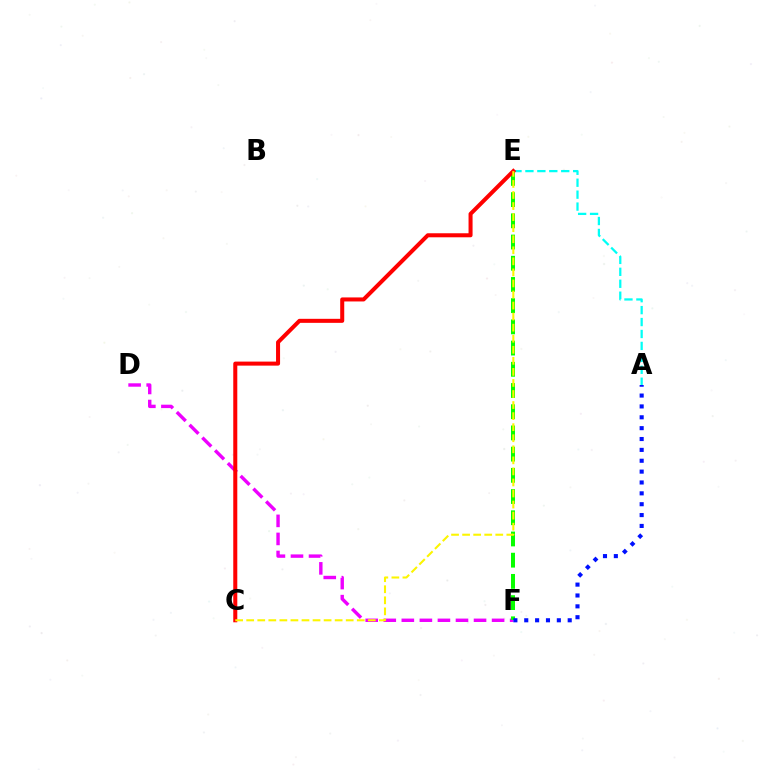{('D', 'F'): [{'color': '#ee00ff', 'line_style': 'dashed', 'thickness': 2.45}], ('A', 'E'): [{'color': '#00fff6', 'line_style': 'dashed', 'thickness': 1.62}], ('E', 'F'): [{'color': '#08ff00', 'line_style': 'dashed', 'thickness': 2.88}], ('A', 'F'): [{'color': '#0010ff', 'line_style': 'dotted', 'thickness': 2.95}], ('C', 'E'): [{'color': '#ff0000', 'line_style': 'solid', 'thickness': 2.9}, {'color': '#fcf500', 'line_style': 'dashed', 'thickness': 1.5}]}